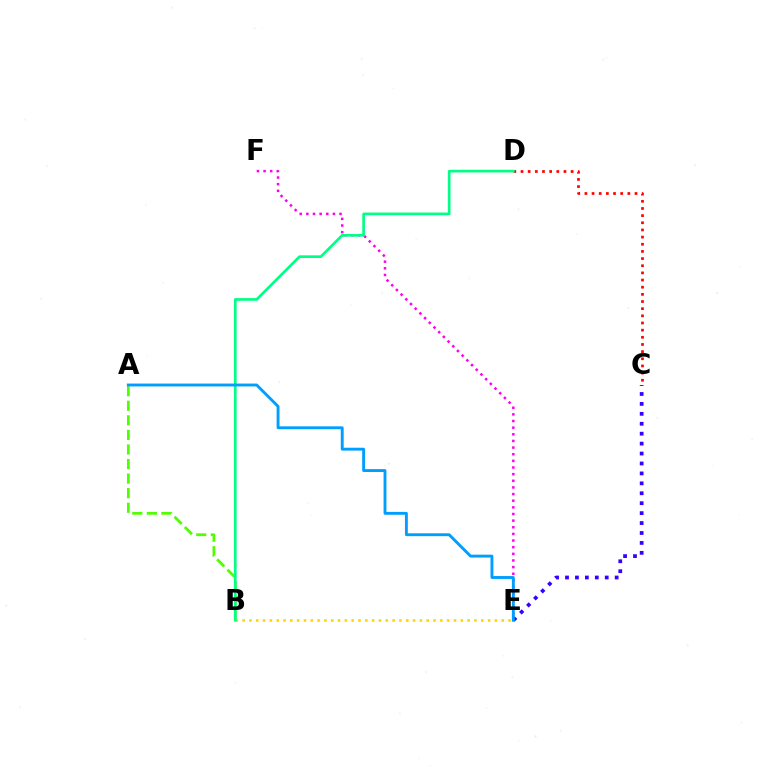{('B', 'E'): [{'color': '#ffd500', 'line_style': 'dotted', 'thickness': 1.85}], ('A', 'B'): [{'color': '#4fff00', 'line_style': 'dashed', 'thickness': 1.98}], ('E', 'F'): [{'color': '#ff00ed', 'line_style': 'dotted', 'thickness': 1.8}], ('C', 'D'): [{'color': '#ff0000', 'line_style': 'dotted', 'thickness': 1.94}], ('C', 'E'): [{'color': '#3700ff', 'line_style': 'dotted', 'thickness': 2.7}], ('B', 'D'): [{'color': '#00ff86', 'line_style': 'solid', 'thickness': 1.93}], ('A', 'E'): [{'color': '#009eff', 'line_style': 'solid', 'thickness': 2.08}]}